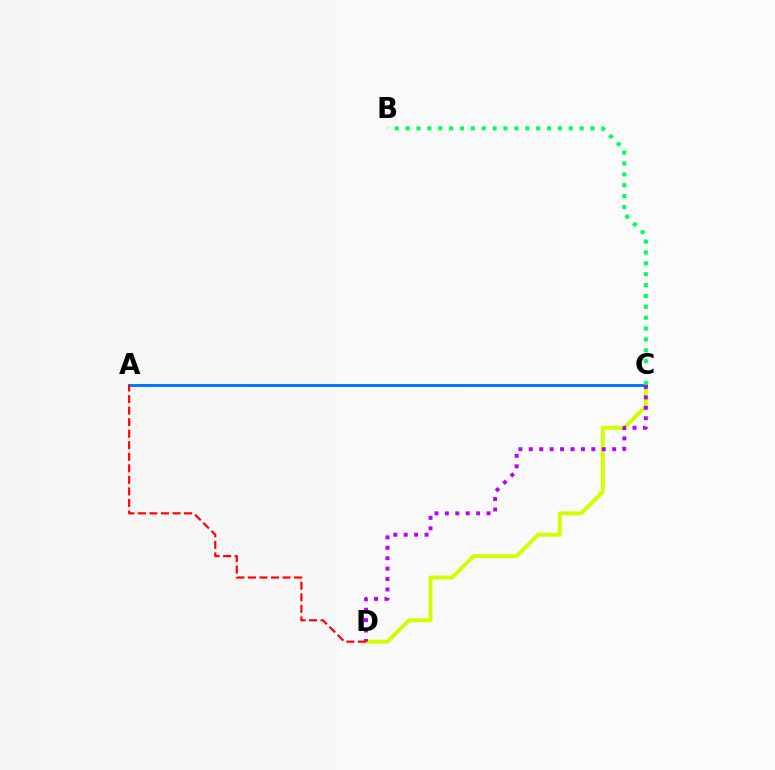{('C', 'D'): [{'color': '#d1ff00', 'line_style': 'solid', 'thickness': 2.84}, {'color': '#b900ff', 'line_style': 'dotted', 'thickness': 2.83}], ('A', 'C'): [{'color': '#0074ff', 'line_style': 'solid', 'thickness': 2.08}], ('A', 'D'): [{'color': '#ff0000', 'line_style': 'dashed', 'thickness': 1.57}], ('B', 'C'): [{'color': '#00ff5c', 'line_style': 'dotted', 'thickness': 2.96}]}